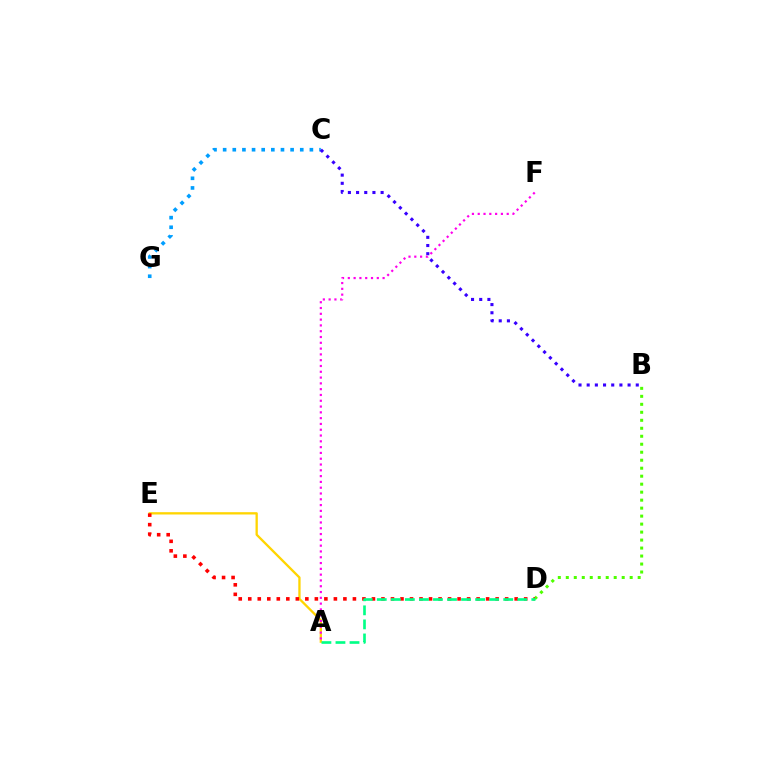{('C', 'G'): [{'color': '#009eff', 'line_style': 'dotted', 'thickness': 2.62}], ('A', 'E'): [{'color': '#ffd500', 'line_style': 'solid', 'thickness': 1.66}], ('B', 'C'): [{'color': '#3700ff', 'line_style': 'dotted', 'thickness': 2.22}], ('A', 'F'): [{'color': '#ff00ed', 'line_style': 'dotted', 'thickness': 1.57}], ('B', 'D'): [{'color': '#4fff00', 'line_style': 'dotted', 'thickness': 2.17}], ('D', 'E'): [{'color': '#ff0000', 'line_style': 'dotted', 'thickness': 2.59}], ('A', 'D'): [{'color': '#00ff86', 'line_style': 'dashed', 'thickness': 1.91}]}